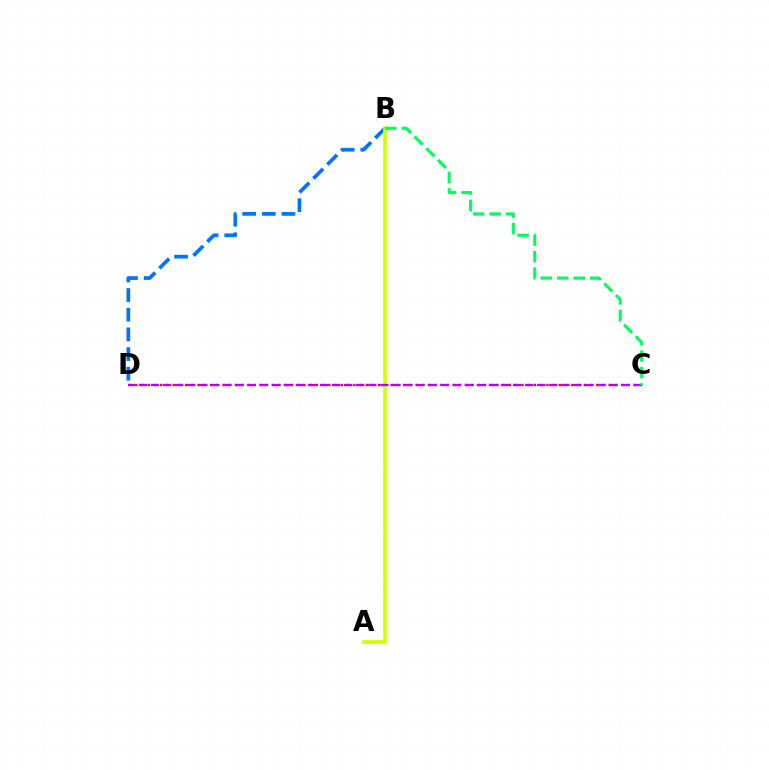{('B', 'D'): [{'color': '#0074ff', 'line_style': 'dashed', 'thickness': 2.67}], ('C', 'D'): [{'color': '#ff0000', 'line_style': 'dotted', 'thickness': 1.69}, {'color': '#b900ff', 'line_style': 'dashed', 'thickness': 1.64}], ('A', 'B'): [{'color': '#d1ff00', 'line_style': 'solid', 'thickness': 2.64}], ('B', 'C'): [{'color': '#00ff5c', 'line_style': 'dashed', 'thickness': 2.24}]}